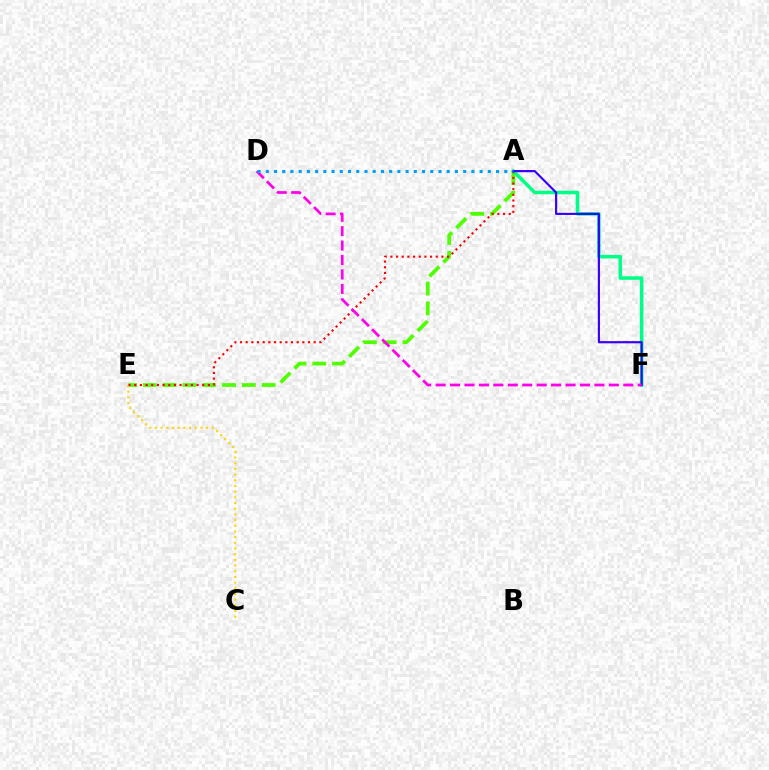{('A', 'E'): [{'color': '#4fff00', 'line_style': 'dashed', 'thickness': 2.69}, {'color': '#ff0000', 'line_style': 'dotted', 'thickness': 1.54}], ('C', 'E'): [{'color': '#ffd500', 'line_style': 'dotted', 'thickness': 1.54}], ('A', 'F'): [{'color': '#00ff86', 'line_style': 'solid', 'thickness': 2.53}, {'color': '#3700ff', 'line_style': 'solid', 'thickness': 1.56}], ('D', 'F'): [{'color': '#ff00ed', 'line_style': 'dashed', 'thickness': 1.96}], ('A', 'D'): [{'color': '#009eff', 'line_style': 'dotted', 'thickness': 2.23}]}